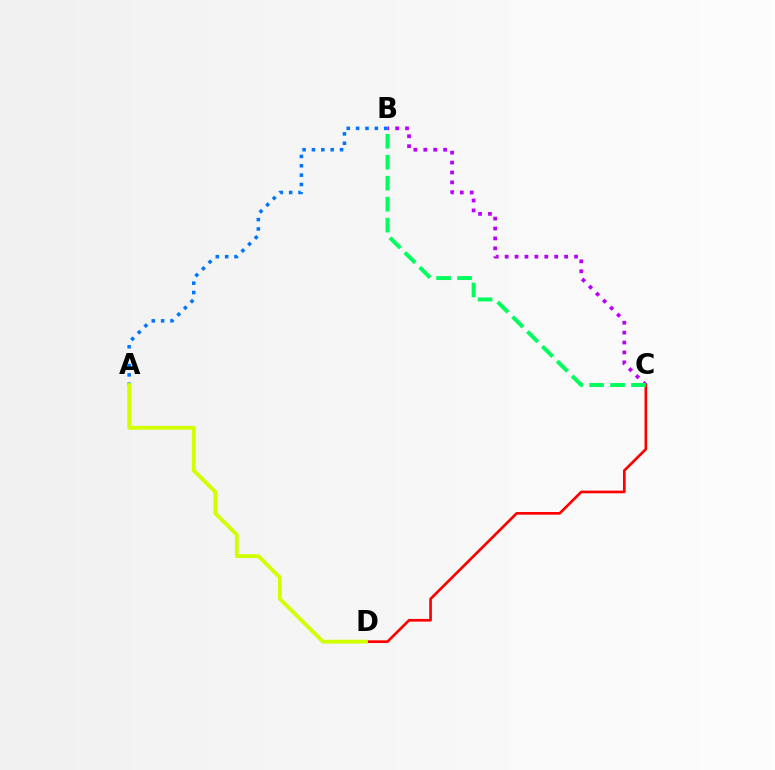{('C', 'D'): [{'color': '#ff0000', 'line_style': 'solid', 'thickness': 1.92}], ('B', 'C'): [{'color': '#b900ff', 'line_style': 'dotted', 'thickness': 2.69}, {'color': '#00ff5c', 'line_style': 'dashed', 'thickness': 2.85}], ('A', 'B'): [{'color': '#0074ff', 'line_style': 'dotted', 'thickness': 2.55}], ('A', 'D'): [{'color': '#d1ff00', 'line_style': 'solid', 'thickness': 2.76}]}